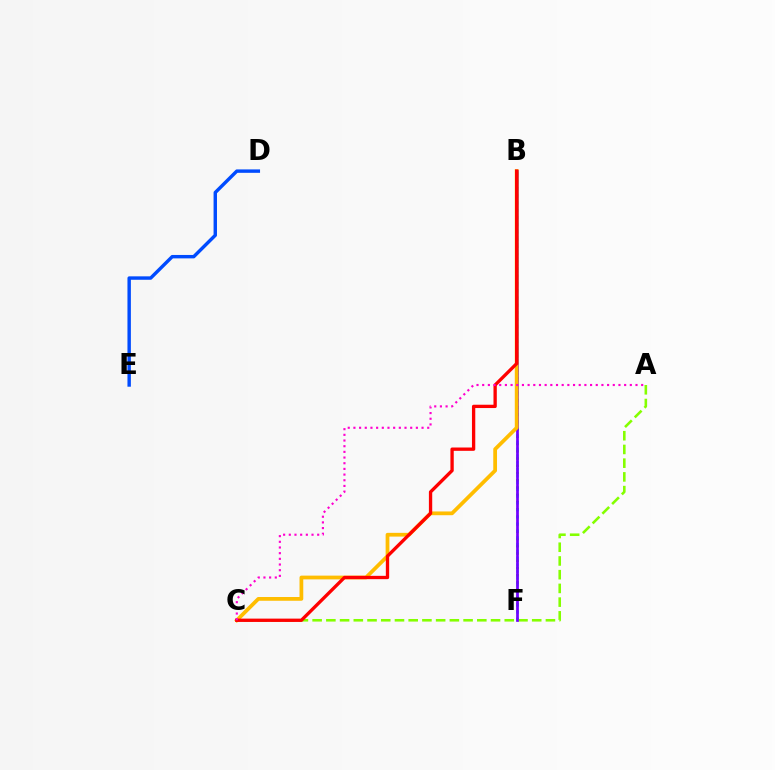{('B', 'F'): [{'color': '#00ff39', 'line_style': 'dotted', 'thickness': 1.98}, {'color': '#00fff6', 'line_style': 'dotted', 'thickness': 1.85}, {'color': '#7200ff', 'line_style': 'solid', 'thickness': 1.98}], ('A', 'C'): [{'color': '#84ff00', 'line_style': 'dashed', 'thickness': 1.86}, {'color': '#ff00cf', 'line_style': 'dotted', 'thickness': 1.54}], ('D', 'E'): [{'color': '#004bff', 'line_style': 'solid', 'thickness': 2.46}], ('B', 'C'): [{'color': '#ffbd00', 'line_style': 'solid', 'thickness': 2.7}, {'color': '#ff0000', 'line_style': 'solid', 'thickness': 2.39}]}